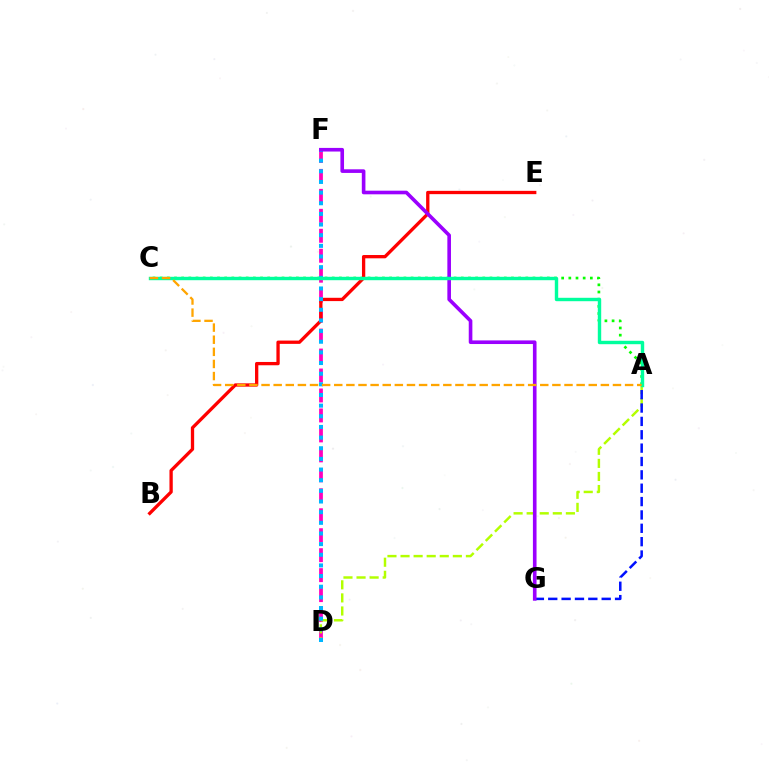{('D', 'F'): [{'color': '#ff00bd', 'line_style': 'dashed', 'thickness': 2.71}, {'color': '#00b5ff', 'line_style': 'dotted', 'thickness': 2.89}], ('A', 'D'): [{'color': '#b3ff00', 'line_style': 'dashed', 'thickness': 1.78}], ('A', 'C'): [{'color': '#08ff00', 'line_style': 'dotted', 'thickness': 1.95}, {'color': '#00ff9d', 'line_style': 'solid', 'thickness': 2.46}, {'color': '#ffa500', 'line_style': 'dashed', 'thickness': 1.65}], ('B', 'E'): [{'color': '#ff0000', 'line_style': 'solid', 'thickness': 2.38}], ('A', 'G'): [{'color': '#0010ff', 'line_style': 'dashed', 'thickness': 1.82}], ('F', 'G'): [{'color': '#9b00ff', 'line_style': 'solid', 'thickness': 2.61}]}